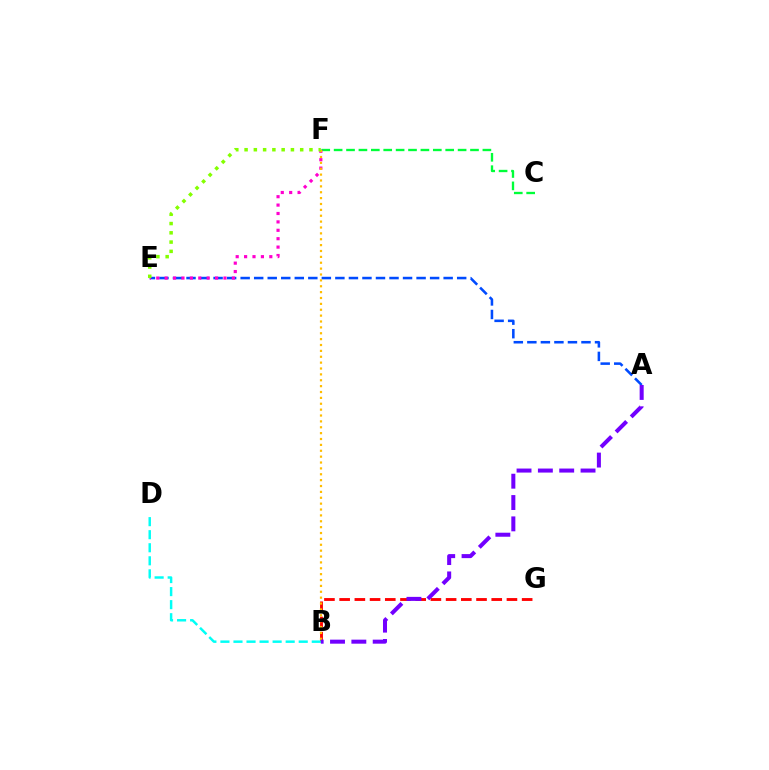{('B', 'G'): [{'color': '#ff0000', 'line_style': 'dashed', 'thickness': 2.07}], ('C', 'F'): [{'color': '#00ff39', 'line_style': 'dashed', 'thickness': 1.68}], ('A', 'E'): [{'color': '#004bff', 'line_style': 'dashed', 'thickness': 1.84}], ('E', 'F'): [{'color': '#ff00cf', 'line_style': 'dotted', 'thickness': 2.28}, {'color': '#84ff00', 'line_style': 'dotted', 'thickness': 2.52}], ('B', 'F'): [{'color': '#ffbd00', 'line_style': 'dotted', 'thickness': 1.6}], ('A', 'B'): [{'color': '#7200ff', 'line_style': 'dashed', 'thickness': 2.9}], ('B', 'D'): [{'color': '#00fff6', 'line_style': 'dashed', 'thickness': 1.77}]}